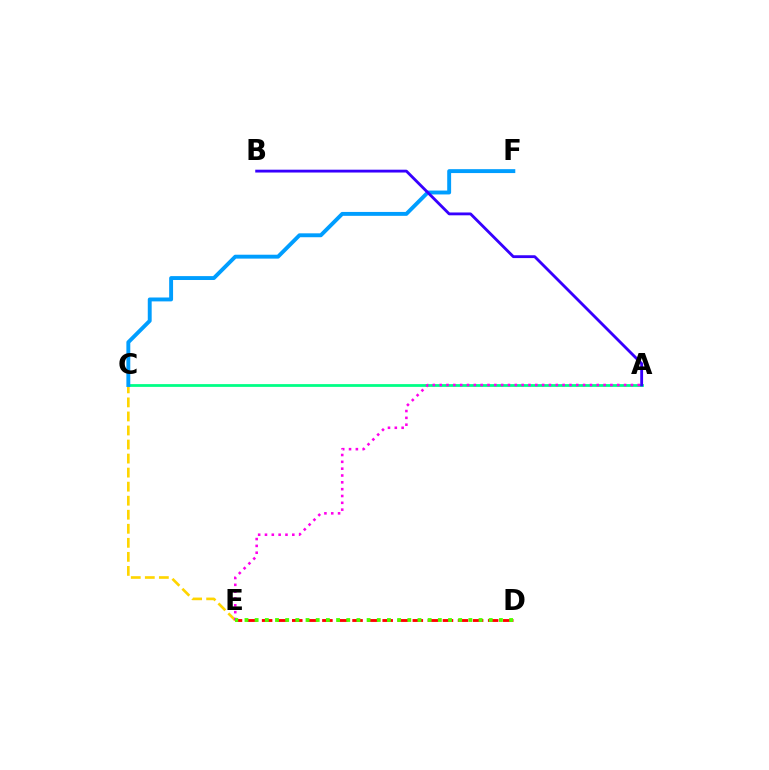{('A', 'C'): [{'color': '#00ff86', 'line_style': 'solid', 'thickness': 2.0}], ('C', 'E'): [{'color': '#ffd500', 'line_style': 'dashed', 'thickness': 1.91}], ('A', 'E'): [{'color': '#ff00ed', 'line_style': 'dotted', 'thickness': 1.86}], ('D', 'E'): [{'color': '#ff0000', 'line_style': 'dashed', 'thickness': 2.05}, {'color': '#4fff00', 'line_style': 'dotted', 'thickness': 2.77}], ('C', 'F'): [{'color': '#009eff', 'line_style': 'solid', 'thickness': 2.81}], ('A', 'B'): [{'color': '#3700ff', 'line_style': 'solid', 'thickness': 2.04}]}